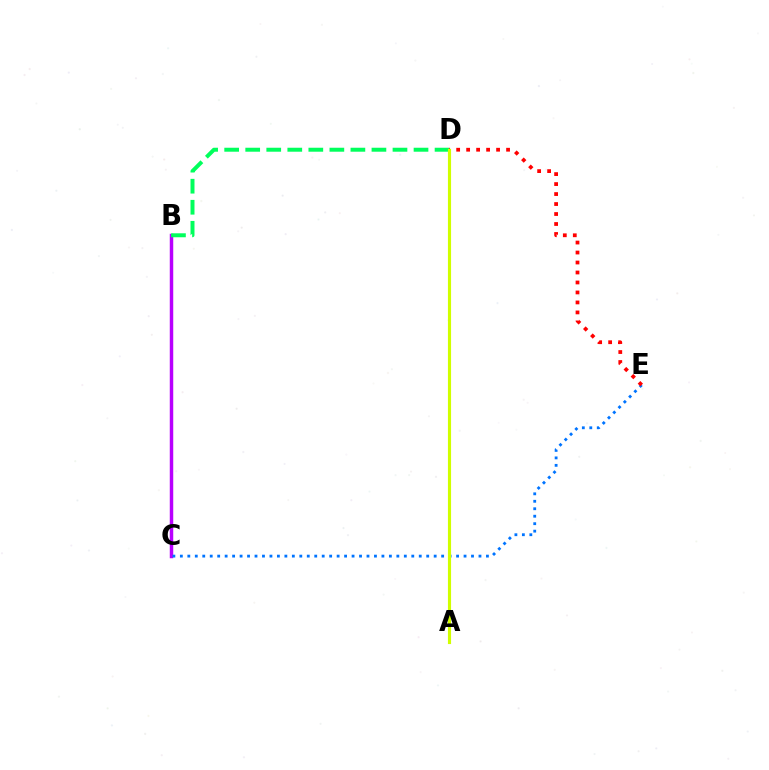{('B', 'C'): [{'color': '#b900ff', 'line_style': 'solid', 'thickness': 2.5}], ('B', 'D'): [{'color': '#00ff5c', 'line_style': 'dashed', 'thickness': 2.86}], ('C', 'E'): [{'color': '#0074ff', 'line_style': 'dotted', 'thickness': 2.03}], ('D', 'E'): [{'color': '#ff0000', 'line_style': 'dotted', 'thickness': 2.71}], ('A', 'D'): [{'color': '#d1ff00', 'line_style': 'solid', 'thickness': 2.25}]}